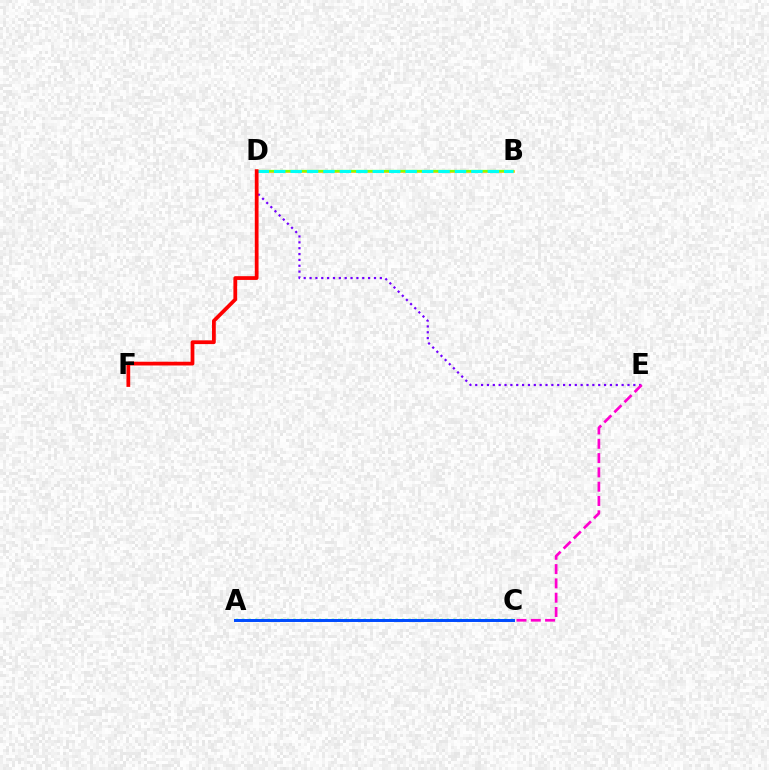{('B', 'D'): [{'color': '#ffbd00', 'line_style': 'solid', 'thickness': 1.88}, {'color': '#84ff00', 'line_style': 'solid', 'thickness': 1.62}, {'color': '#00fff6', 'line_style': 'dashed', 'thickness': 2.23}], ('A', 'C'): [{'color': '#00ff39', 'line_style': 'dotted', 'thickness': 1.74}, {'color': '#004bff', 'line_style': 'solid', 'thickness': 2.13}], ('D', 'E'): [{'color': '#7200ff', 'line_style': 'dotted', 'thickness': 1.59}], ('C', 'E'): [{'color': '#ff00cf', 'line_style': 'dashed', 'thickness': 1.94}], ('D', 'F'): [{'color': '#ff0000', 'line_style': 'solid', 'thickness': 2.7}]}